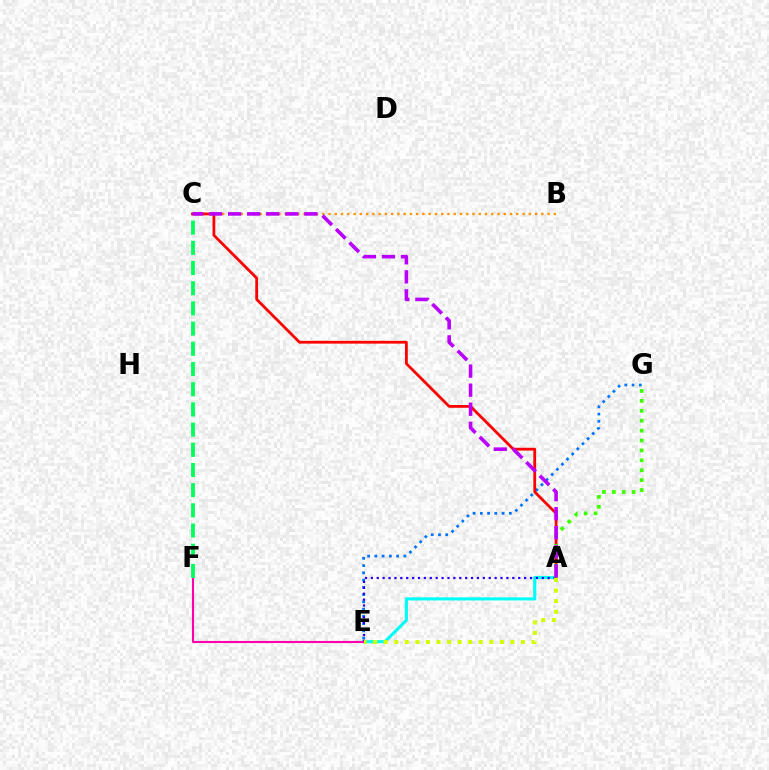{('E', 'G'): [{'color': '#0074ff', 'line_style': 'dotted', 'thickness': 1.97}], ('B', 'C'): [{'color': '#ff9400', 'line_style': 'dotted', 'thickness': 1.7}], ('A', 'E'): [{'color': '#00fff6', 'line_style': 'solid', 'thickness': 2.25}, {'color': '#2500ff', 'line_style': 'dotted', 'thickness': 1.6}, {'color': '#d1ff00', 'line_style': 'dotted', 'thickness': 2.87}], ('E', 'F'): [{'color': '#ff00ac', 'line_style': 'solid', 'thickness': 1.51}], ('C', 'F'): [{'color': '#00ff5c', 'line_style': 'dashed', 'thickness': 2.74}], ('A', 'C'): [{'color': '#ff0000', 'line_style': 'solid', 'thickness': 2.01}, {'color': '#b900ff', 'line_style': 'dashed', 'thickness': 2.59}], ('A', 'G'): [{'color': '#3dff00', 'line_style': 'dotted', 'thickness': 2.69}]}